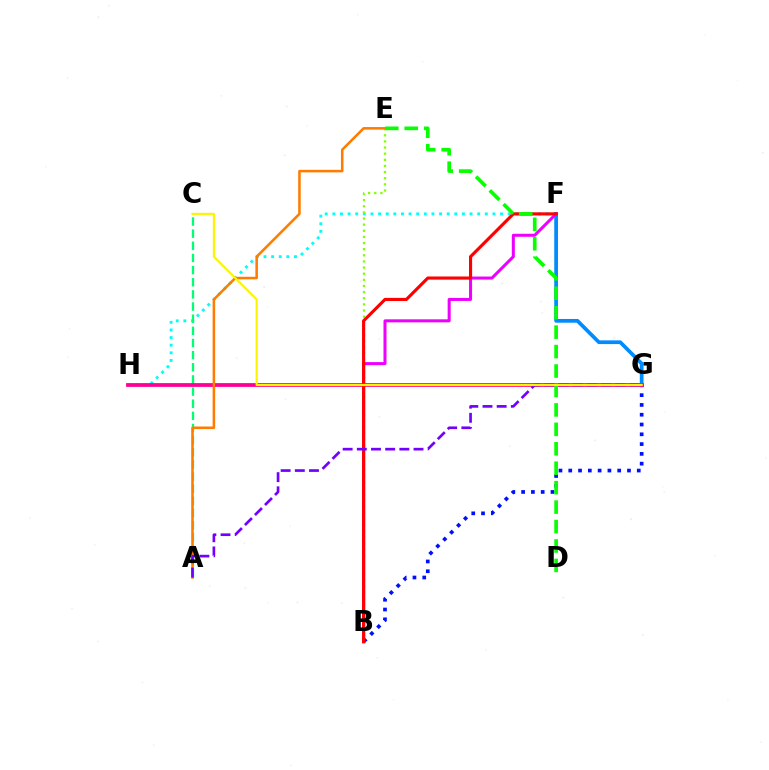{('F', 'H'): [{'color': '#00fff6', 'line_style': 'dotted', 'thickness': 2.07}], ('A', 'C'): [{'color': '#00ff74', 'line_style': 'dashed', 'thickness': 1.65}], ('B', 'G'): [{'color': '#0010ff', 'line_style': 'dotted', 'thickness': 2.66}], ('F', 'G'): [{'color': '#008cff', 'line_style': 'solid', 'thickness': 2.69}], ('B', 'E'): [{'color': '#84ff00', 'line_style': 'dotted', 'thickness': 1.67}], ('B', 'F'): [{'color': '#ee00ff', 'line_style': 'solid', 'thickness': 2.18}, {'color': '#ff0000', 'line_style': 'solid', 'thickness': 2.26}], ('G', 'H'): [{'color': '#ff0094', 'line_style': 'solid', 'thickness': 2.73}], ('A', 'E'): [{'color': '#ff7c00', 'line_style': 'solid', 'thickness': 1.83}], ('D', 'E'): [{'color': '#08ff00', 'line_style': 'dashed', 'thickness': 2.64}], ('A', 'G'): [{'color': '#7200ff', 'line_style': 'dashed', 'thickness': 1.93}], ('C', 'G'): [{'color': '#fcf500', 'line_style': 'solid', 'thickness': 1.54}]}